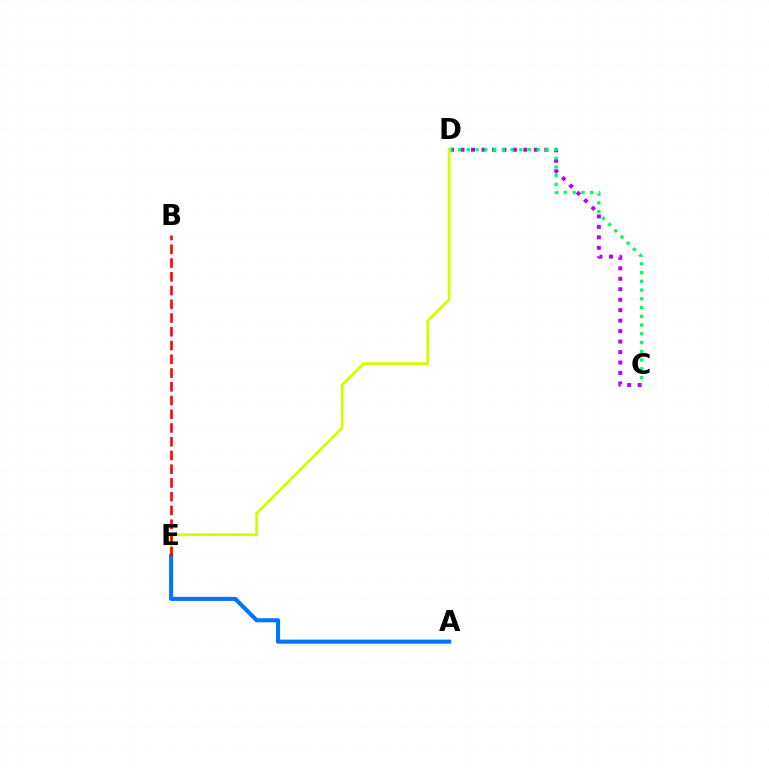{('C', 'D'): [{'color': '#b900ff', 'line_style': 'dotted', 'thickness': 2.84}, {'color': '#00ff5c', 'line_style': 'dotted', 'thickness': 2.38}], ('D', 'E'): [{'color': '#d1ff00', 'line_style': 'solid', 'thickness': 2.03}], ('A', 'E'): [{'color': '#0074ff', 'line_style': 'solid', 'thickness': 2.93}], ('B', 'E'): [{'color': '#ff0000', 'line_style': 'dashed', 'thickness': 1.87}]}